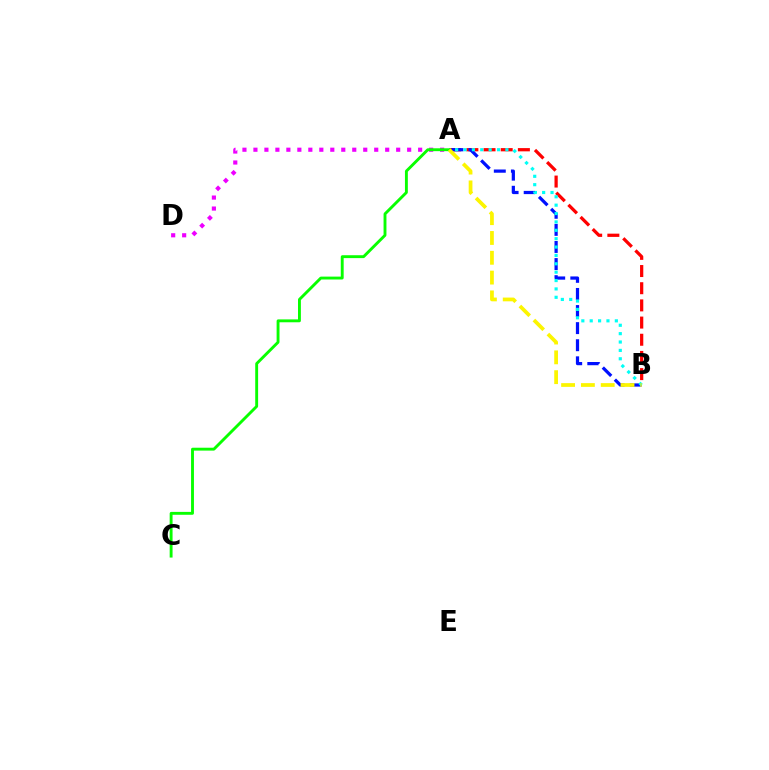{('A', 'D'): [{'color': '#ee00ff', 'line_style': 'dotted', 'thickness': 2.98}], ('A', 'B'): [{'color': '#ff0000', 'line_style': 'dashed', 'thickness': 2.33}, {'color': '#0010ff', 'line_style': 'dashed', 'thickness': 2.32}, {'color': '#00fff6', 'line_style': 'dotted', 'thickness': 2.28}, {'color': '#fcf500', 'line_style': 'dashed', 'thickness': 2.69}], ('A', 'C'): [{'color': '#08ff00', 'line_style': 'solid', 'thickness': 2.08}]}